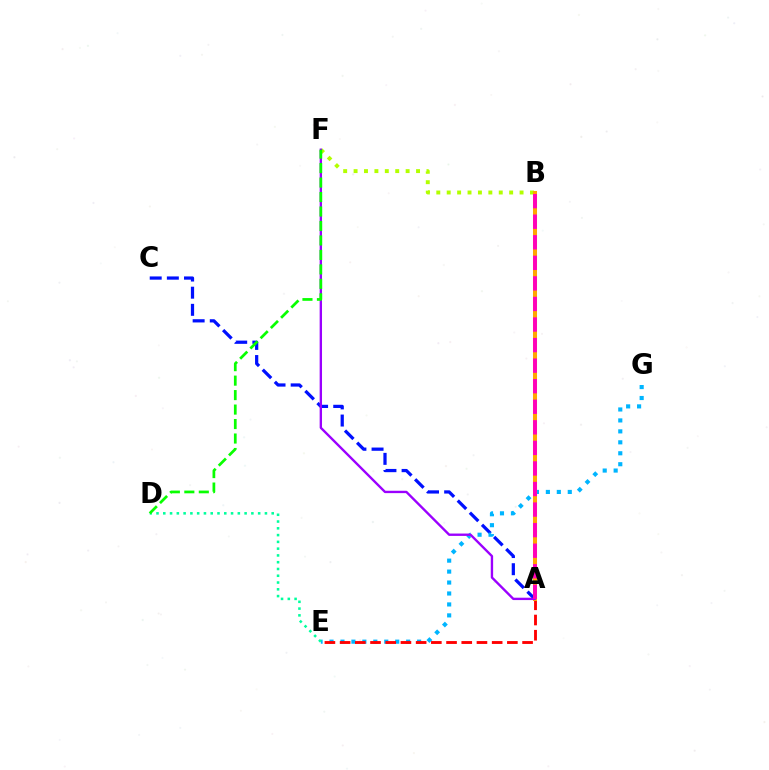{('A', 'C'): [{'color': '#0010ff', 'line_style': 'dashed', 'thickness': 2.33}], ('E', 'G'): [{'color': '#00b5ff', 'line_style': 'dotted', 'thickness': 2.97}], ('A', 'E'): [{'color': '#ff0000', 'line_style': 'dashed', 'thickness': 2.07}], ('D', 'E'): [{'color': '#00ff9d', 'line_style': 'dotted', 'thickness': 1.84}], ('B', 'F'): [{'color': '#b3ff00', 'line_style': 'dotted', 'thickness': 2.83}], ('A', 'B'): [{'color': '#ffa500', 'line_style': 'solid', 'thickness': 2.9}, {'color': '#ff00bd', 'line_style': 'dashed', 'thickness': 2.79}], ('A', 'F'): [{'color': '#9b00ff', 'line_style': 'solid', 'thickness': 1.7}], ('D', 'F'): [{'color': '#08ff00', 'line_style': 'dashed', 'thickness': 1.97}]}